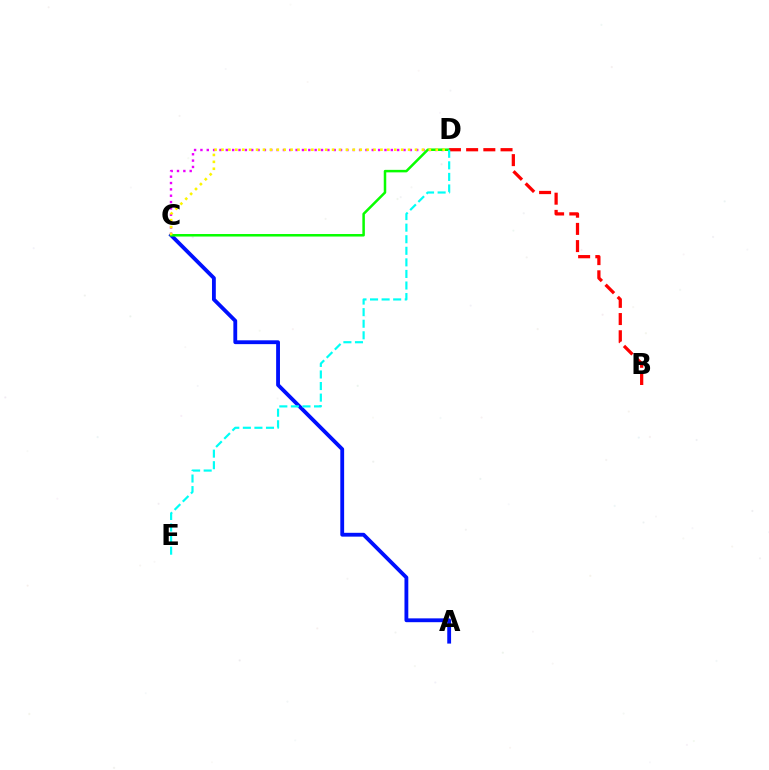{('C', 'D'): [{'color': '#ee00ff', 'line_style': 'dotted', 'thickness': 1.72}, {'color': '#08ff00', 'line_style': 'solid', 'thickness': 1.81}, {'color': '#fcf500', 'line_style': 'dotted', 'thickness': 1.88}], ('A', 'C'): [{'color': '#0010ff', 'line_style': 'solid', 'thickness': 2.76}], ('B', 'D'): [{'color': '#ff0000', 'line_style': 'dashed', 'thickness': 2.34}], ('D', 'E'): [{'color': '#00fff6', 'line_style': 'dashed', 'thickness': 1.57}]}